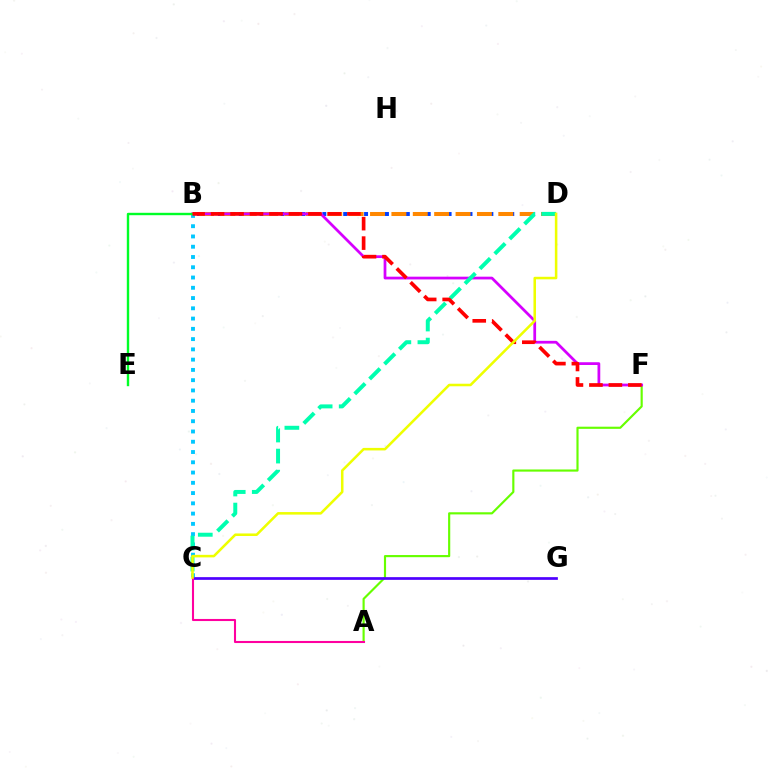{('A', 'F'): [{'color': '#66ff00', 'line_style': 'solid', 'thickness': 1.55}], ('C', 'G'): [{'color': '#4f00ff', 'line_style': 'solid', 'thickness': 1.95}], ('B', 'D'): [{'color': '#003fff', 'line_style': 'dotted', 'thickness': 2.84}, {'color': '#ff8800', 'line_style': 'dashed', 'thickness': 2.9}], ('B', 'F'): [{'color': '#d600ff', 'line_style': 'solid', 'thickness': 1.98}, {'color': '#ff0000', 'line_style': 'dashed', 'thickness': 2.65}], ('B', 'C'): [{'color': '#00c7ff', 'line_style': 'dotted', 'thickness': 2.79}], ('A', 'C'): [{'color': '#ff00a0', 'line_style': 'solid', 'thickness': 1.5}], ('C', 'D'): [{'color': '#00ffaf', 'line_style': 'dashed', 'thickness': 2.86}, {'color': '#eeff00', 'line_style': 'solid', 'thickness': 1.83}], ('B', 'E'): [{'color': '#00ff27', 'line_style': 'solid', 'thickness': 1.73}]}